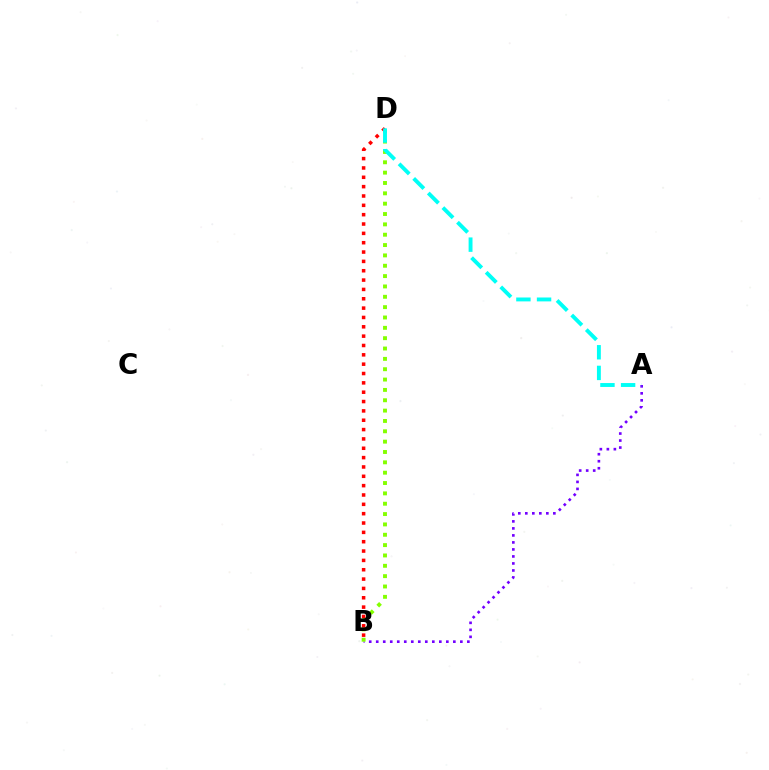{('A', 'B'): [{'color': '#7200ff', 'line_style': 'dotted', 'thickness': 1.9}], ('B', 'D'): [{'color': '#84ff00', 'line_style': 'dotted', 'thickness': 2.81}, {'color': '#ff0000', 'line_style': 'dotted', 'thickness': 2.54}], ('A', 'D'): [{'color': '#00fff6', 'line_style': 'dashed', 'thickness': 2.81}]}